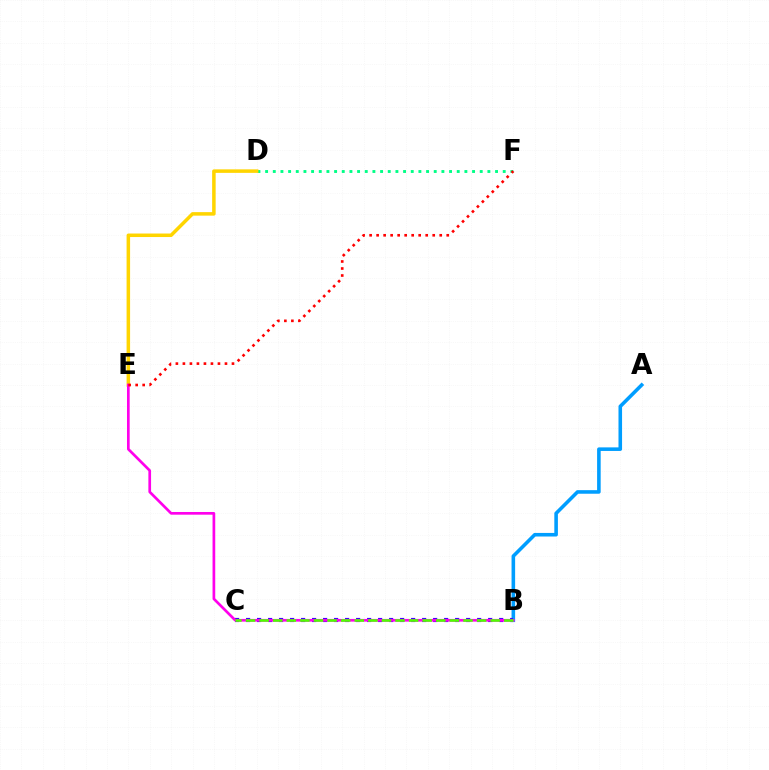{('D', 'F'): [{'color': '#00ff86', 'line_style': 'dotted', 'thickness': 2.08}], ('A', 'B'): [{'color': '#009eff', 'line_style': 'solid', 'thickness': 2.58}], ('B', 'C'): [{'color': '#3700ff', 'line_style': 'dotted', 'thickness': 2.99}, {'color': '#4fff00', 'line_style': 'dashed', 'thickness': 1.85}], ('D', 'E'): [{'color': '#ffd500', 'line_style': 'solid', 'thickness': 2.53}], ('B', 'E'): [{'color': '#ff00ed', 'line_style': 'solid', 'thickness': 1.94}], ('E', 'F'): [{'color': '#ff0000', 'line_style': 'dotted', 'thickness': 1.9}]}